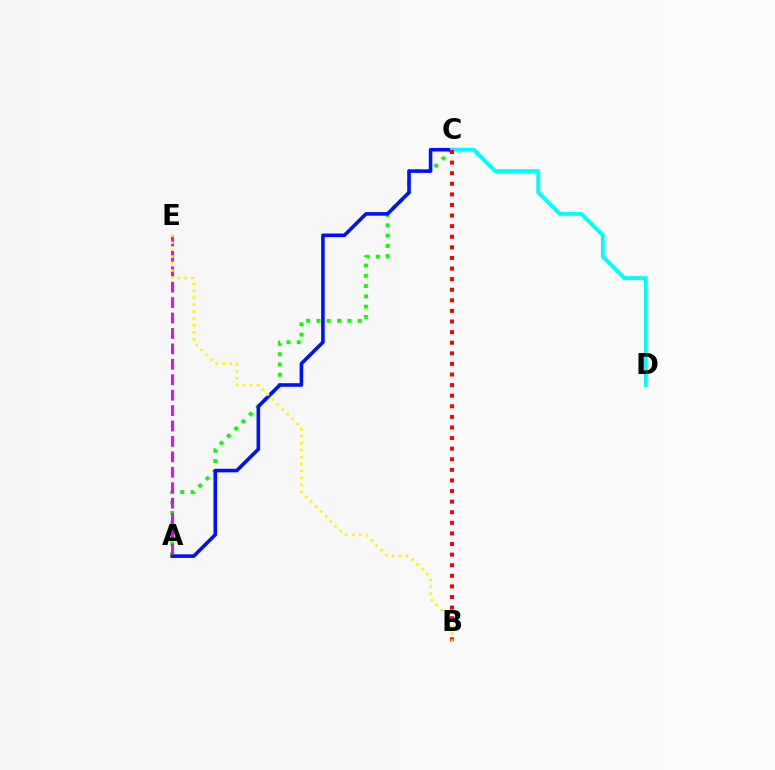{('A', 'C'): [{'color': '#08ff00', 'line_style': 'dotted', 'thickness': 2.79}, {'color': '#0010ff', 'line_style': 'solid', 'thickness': 2.58}], ('C', 'D'): [{'color': '#00fff6', 'line_style': 'solid', 'thickness': 2.78}], ('B', 'C'): [{'color': '#ff0000', 'line_style': 'dotted', 'thickness': 2.88}], ('A', 'E'): [{'color': '#ee00ff', 'line_style': 'dashed', 'thickness': 2.1}], ('B', 'E'): [{'color': '#fcf500', 'line_style': 'dotted', 'thickness': 1.89}]}